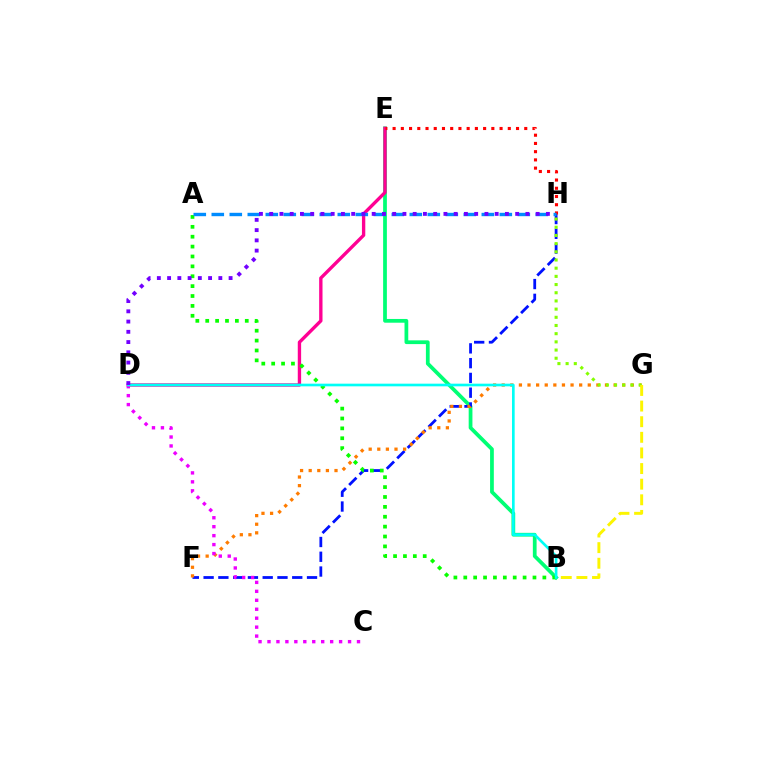{('B', 'E'): [{'color': '#00ff74', 'line_style': 'solid', 'thickness': 2.7}], ('F', 'H'): [{'color': '#0010ff', 'line_style': 'dashed', 'thickness': 2.01}], ('F', 'G'): [{'color': '#ff7c00', 'line_style': 'dotted', 'thickness': 2.34}], ('D', 'E'): [{'color': '#ff0094', 'line_style': 'solid', 'thickness': 2.41}], ('A', 'B'): [{'color': '#08ff00', 'line_style': 'dotted', 'thickness': 2.69}], ('G', 'H'): [{'color': '#84ff00', 'line_style': 'dotted', 'thickness': 2.22}], ('C', 'D'): [{'color': '#ee00ff', 'line_style': 'dotted', 'thickness': 2.43}], ('E', 'H'): [{'color': '#ff0000', 'line_style': 'dotted', 'thickness': 2.24}], ('B', 'G'): [{'color': '#fcf500', 'line_style': 'dashed', 'thickness': 2.12}], ('A', 'H'): [{'color': '#008cff', 'line_style': 'dashed', 'thickness': 2.45}], ('B', 'D'): [{'color': '#00fff6', 'line_style': 'solid', 'thickness': 1.91}], ('D', 'H'): [{'color': '#7200ff', 'line_style': 'dotted', 'thickness': 2.78}]}